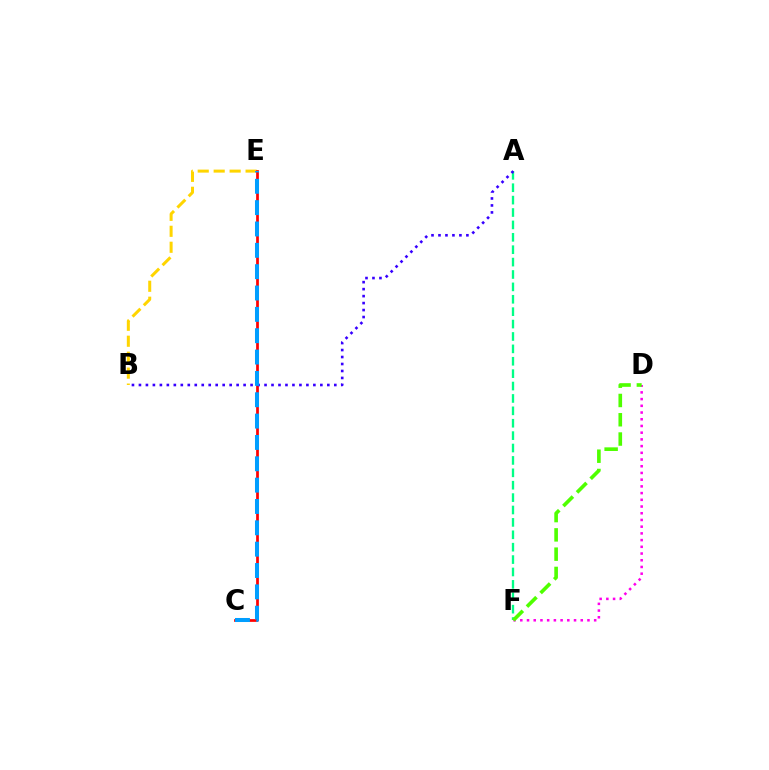{('B', 'E'): [{'color': '#ffd500', 'line_style': 'dashed', 'thickness': 2.17}], ('A', 'F'): [{'color': '#00ff86', 'line_style': 'dashed', 'thickness': 1.68}], ('C', 'E'): [{'color': '#ff0000', 'line_style': 'solid', 'thickness': 1.96}, {'color': '#009eff', 'line_style': 'dashed', 'thickness': 2.9}], ('A', 'B'): [{'color': '#3700ff', 'line_style': 'dotted', 'thickness': 1.9}], ('D', 'F'): [{'color': '#ff00ed', 'line_style': 'dotted', 'thickness': 1.82}, {'color': '#4fff00', 'line_style': 'dashed', 'thickness': 2.62}]}